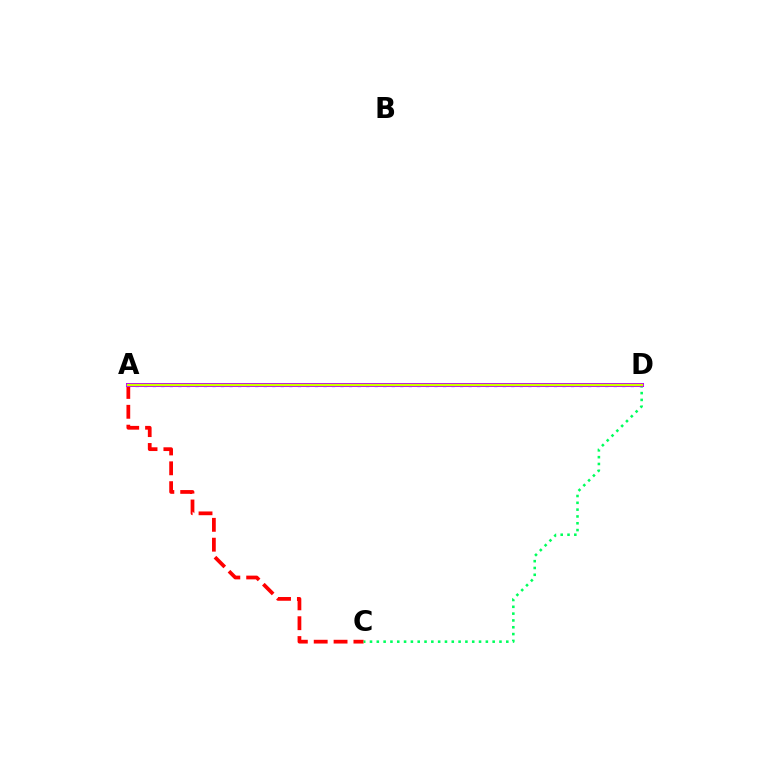{('A', 'D'): [{'color': '#0074ff', 'line_style': 'dotted', 'thickness': 2.32}, {'color': '#b900ff', 'line_style': 'solid', 'thickness': 2.9}, {'color': '#d1ff00', 'line_style': 'solid', 'thickness': 1.64}], ('A', 'C'): [{'color': '#ff0000', 'line_style': 'dashed', 'thickness': 2.7}], ('C', 'D'): [{'color': '#00ff5c', 'line_style': 'dotted', 'thickness': 1.85}]}